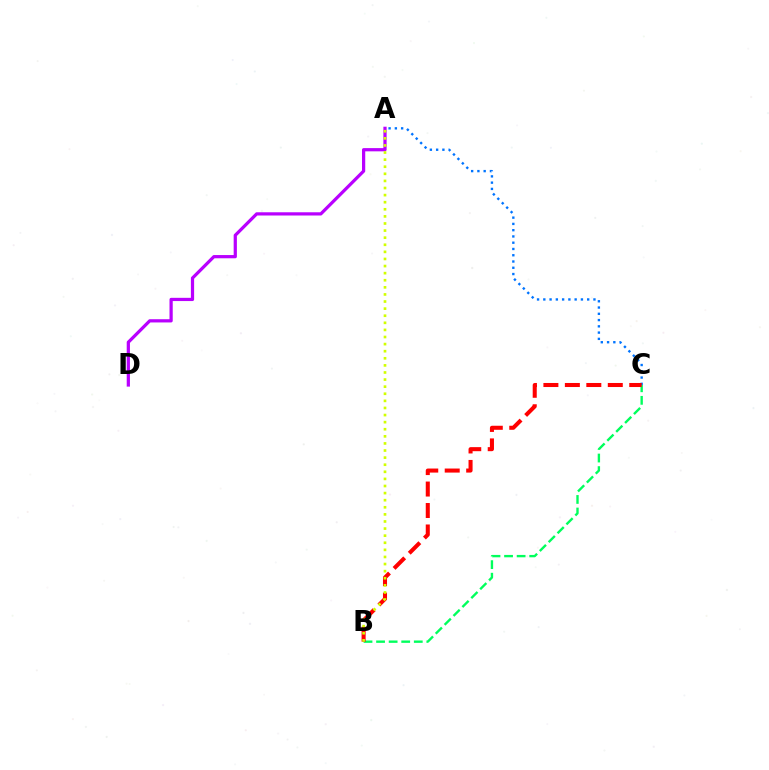{('A', 'C'): [{'color': '#0074ff', 'line_style': 'dotted', 'thickness': 1.7}], ('B', 'C'): [{'color': '#00ff5c', 'line_style': 'dashed', 'thickness': 1.71}, {'color': '#ff0000', 'line_style': 'dashed', 'thickness': 2.92}], ('A', 'D'): [{'color': '#b900ff', 'line_style': 'solid', 'thickness': 2.32}], ('A', 'B'): [{'color': '#d1ff00', 'line_style': 'dotted', 'thickness': 1.93}]}